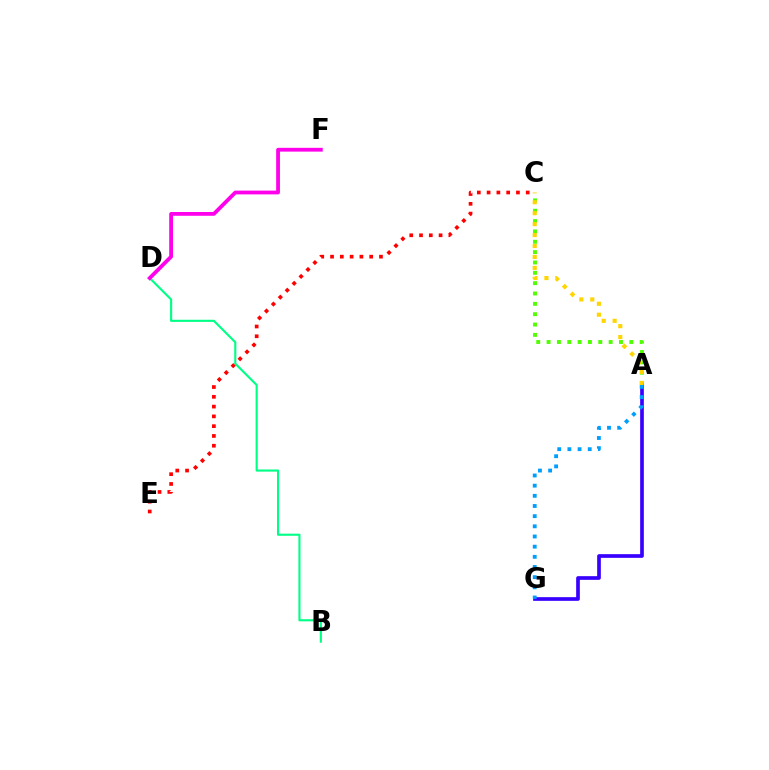{('B', 'D'): [{'color': '#00ff86', 'line_style': 'solid', 'thickness': 1.54}], ('A', 'C'): [{'color': '#4fff00', 'line_style': 'dotted', 'thickness': 2.81}, {'color': '#ffd500', 'line_style': 'dotted', 'thickness': 2.97}], ('A', 'G'): [{'color': '#3700ff', 'line_style': 'solid', 'thickness': 2.64}, {'color': '#009eff', 'line_style': 'dotted', 'thickness': 2.76}], ('C', 'E'): [{'color': '#ff0000', 'line_style': 'dotted', 'thickness': 2.66}], ('D', 'F'): [{'color': '#ff00ed', 'line_style': 'solid', 'thickness': 2.72}]}